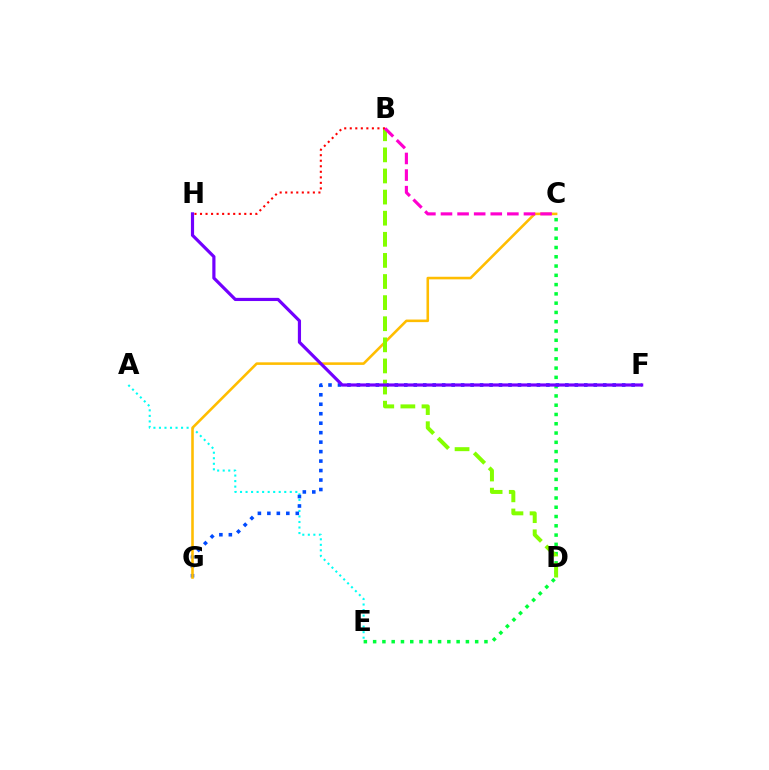{('A', 'E'): [{'color': '#00fff6', 'line_style': 'dotted', 'thickness': 1.5}], ('C', 'E'): [{'color': '#00ff39', 'line_style': 'dotted', 'thickness': 2.52}], ('F', 'G'): [{'color': '#004bff', 'line_style': 'dotted', 'thickness': 2.57}], ('C', 'G'): [{'color': '#ffbd00', 'line_style': 'solid', 'thickness': 1.86}], ('B', 'D'): [{'color': '#84ff00', 'line_style': 'dashed', 'thickness': 2.87}], ('B', 'H'): [{'color': '#ff0000', 'line_style': 'dotted', 'thickness': 1.5}], ('F', 'H'): [{'color': '#7200ff', 'line_style': 'solid', 'thickness': 2.29}], ('B', 'C'): [{'color': '#ff00cf', 'line_style': 'dashed', 'thickness': 2.25}]}